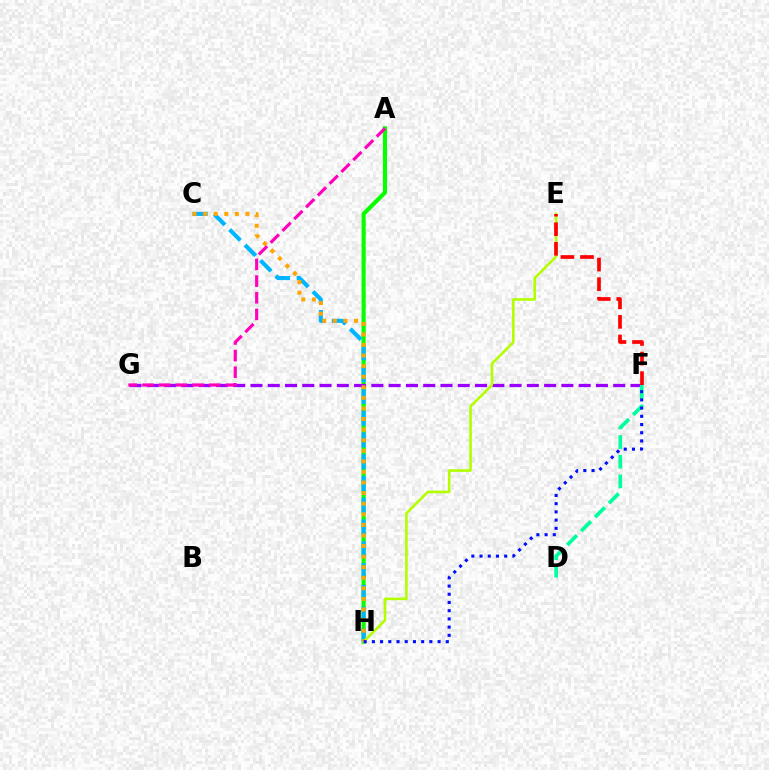{('A', 'H'): [{'color': '#08ff00', 'line_style': 'solid', 'thickness': 2.98}], ('F', 'G'): [{'color': '#9b00ff', 'line_style': 'dashed', 'thickness': 2.35}], ('C', 'H'): [{'color': '#00b5ff', 'line_style': 'dashed', 'thickness': 2.96}, {'color': '#ffa500', 'line_style': 'dotted', 'thickness': 2.88}], ('D', 'F'): [{'color': '#00ff9d', 'line_style': 'dashed', 'thickness': 2.67}], ('E', 'H'): [{'color': '#b3ff00', 'line_style': 'solid', 'thickness': 1.88}], ('E', 'F'): [{'color': '#ff0000', 'line_style': 'dashed', 'thickness': 2.66}], ('F', 'H'): [{'color': '#0010ff', 'line_style': 'dotted', 'thickness': 2.23}], ('A', 'G'): [{'color': '#ff00bd', 'line_style': 'dashed', 'thickness': 2.27}]}